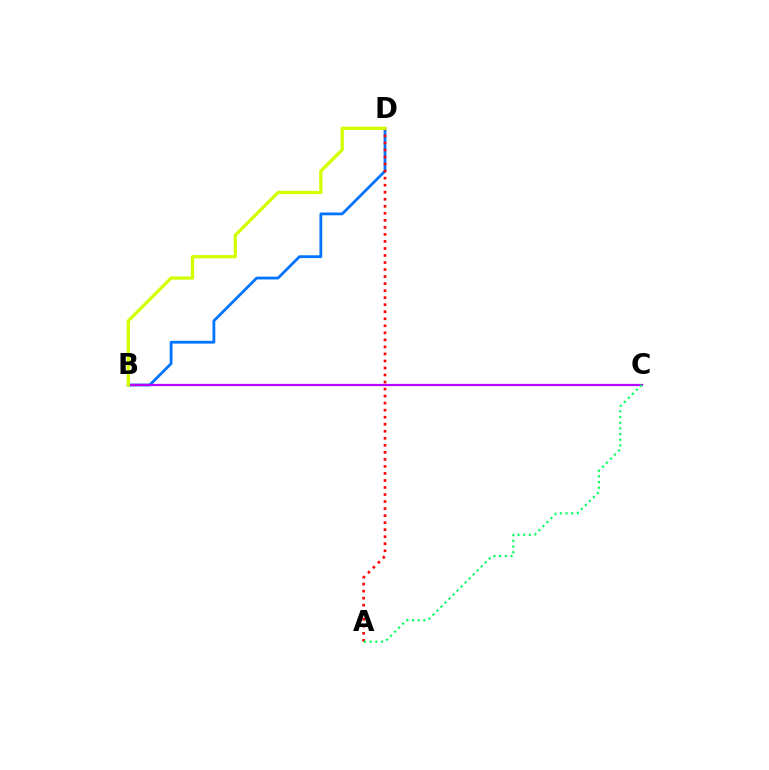{('B', 'D'): [{'color': '#0074ff', 'line_style': 'solid', 'thickness': 2.0}, {'color': '#d1ff00', 'line_style': 'solid', 'thickness': 2.35}], ('B', 'C'): [{'color': '#b900ff', 'line_style': 'solid', 'thickness': 1.61}], ('A', 'D'): [{'color': '#ff0000', 'line_style': 'dotted', 'thickness': 1.91}], ('A', 'C'): [{'color': '#00ff5c', 'line_style': 'dotted', 'thickness': 1.54}]}